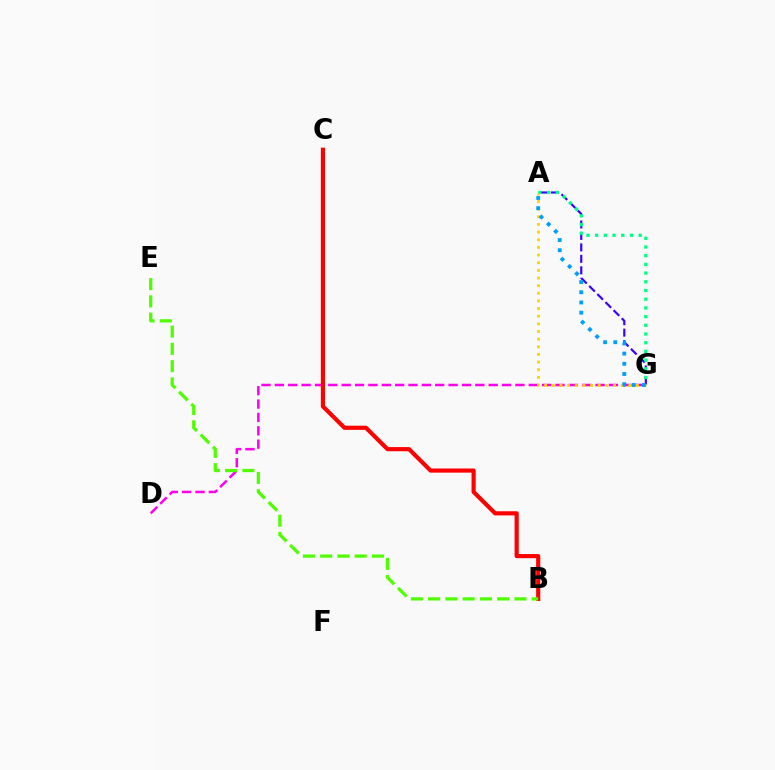{('D', 'G'): [{'color': '#ff00ed', 'line_style': 'dashed', 'thickness': 1.82}], ('A', 'G'): [{'color': '#3700ff', 'line_style': 'dashed', 'thickness': 1.56}, {'color': '#00ff86', 'line_style': 'dotted', 'thickness': 2.36}, {'color': '#ffd500', 'line_style': 'dotted', 'thickness': 2.08}, {'color': '#009eff', 'line_style': 'dotted', 'thickness': 2.77}], ('B', 'C'): [{'color': '#ff0000', 'line_style': 'solid', 'thickness': 2.99}], ('B', 'E'): [{'color': '#4fff00', 'line_style': 'dashed', 'thickness': 2.35}]}